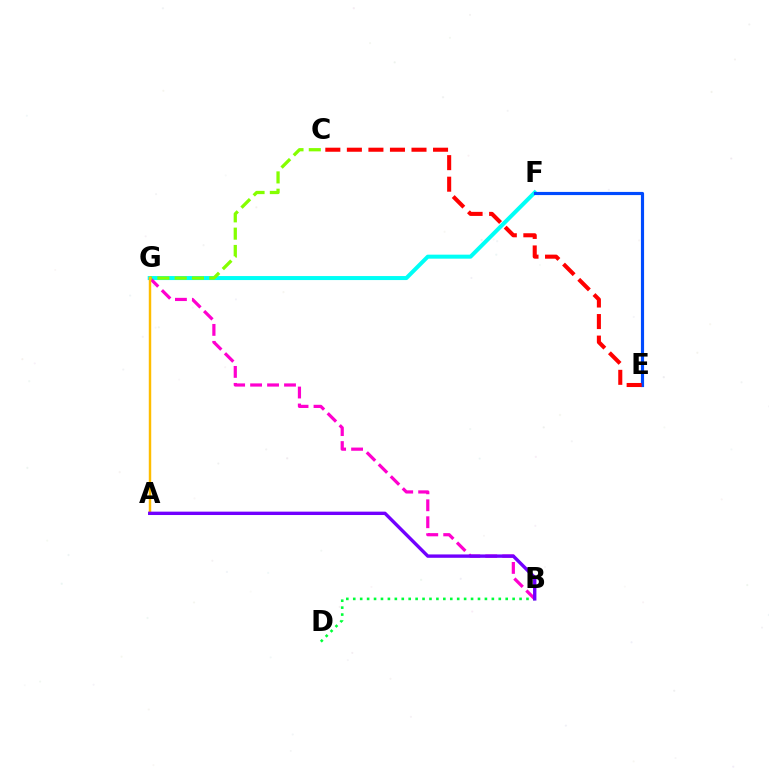{('F', 'G'): [{'color': '#00fff6', 'line_style': 'solid', 'thickness': 2.89}], ('B', 'G'): [{'color': '#ff00cf', 'line_style': 'dashed', 'thickness': 2.3}], ('B', 'D'): [{'color': '#00ff39', 'line_style': 'dotted', 'thickness': 1.88}], ('E', 'F'): [{'color': '#004bff', 'line_style': 'solid', 'thickness': 2.27}], ('C', 'G'): [{'color': '#84ff00', 'line_style': 'dashed', 'thickness': 2.35}], ('C', 'E'): [{'color': '#ff0000', 'line_style': 'dashed', 'thickness': 2.93}], ('A', 'G'): [{'color': '#ffbd00', 'line_style': 'solid', 'thickness': 1.77}], ('A', 'B'): [{'color': '#7200ff', 'line_style': 'solid', 'thickness': 2.43}]}